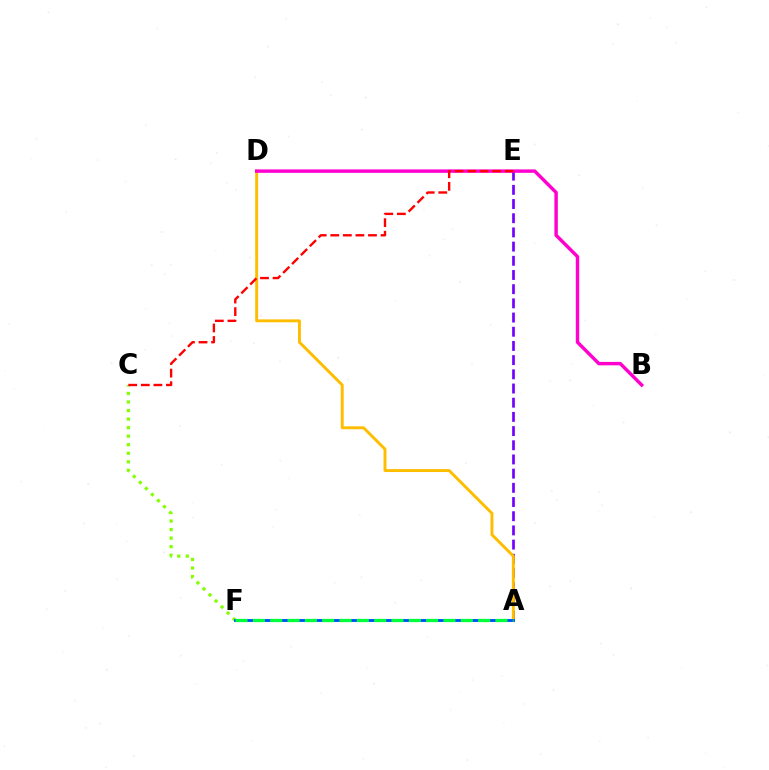{('A', 'E'): [{'color': '#7200ff', 'line_style': 'dashed', 'thickness': 1.93}], ('C', 'F'): [{'color': '#84ff00', 'line_style': 'dotted', 'thickness': 2.32}], ('A', 'F'): [{'color': '#00fff6', 'line_style': 'solid', 'thickness': 2.07}, {'color': '#004bff', 'line_style': 'solid', 'thickness': 2.04}, {'color': '#00ff39', 'line_style': 'dashed', 'thickness': 2.35}], ('A', 'D'): [{'color': '#ffbd00', 'line_style': 'solid', 'thickness': 2.11}], ('B', 'D'): [{'color': '#ff00cf', 'line_style': 'solid', 'thickness': 2.47}], ('C', 'E'): [{'color': '#ff0000', 'line_style': 'dashed', 'thickness': 1.71}]}